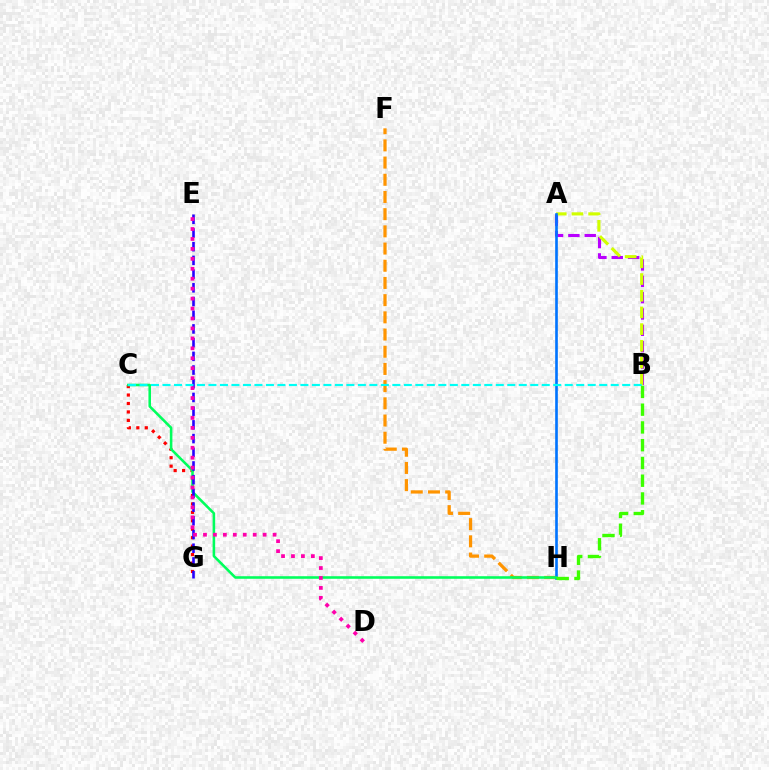{('F', 'H'): [{'color': '#ff9400', 'line_style': 'dashed', 'thickness': 2.34}], ('A', 'B'): [{'color': '#b900ff', 'line_style': 'dashed', 'thickness': 2.22}, {'color': '#d1ff00', 'line_style': 'dashed', 'thickness': 2.27}], ('C', 'G'): [{'color': '#ff0000', 'line_style': 'dotted', 'thickness': 2.3}], ('A', 'H'): [{'color': '#0074ff', 'line_style': 'solid', 'thickness': 1.9}], ('C', 'H'): [{'color': '#00ff5c', 'line_style': 'solid', 'thickness': 1.85}], ('E', 'G'): [{'color': '#2500ff', 'line_style': 'dashed', 'thickness': 1.86}], ('D', 'E'): [{'color': '#ff00ac', 'line_style': 'dotted', 'thickness': 2.7}], ('B', 'C'): [{'color': '#00fff6', 'line_style': 'dashed', 'thickness': 1.56}], ('B', 'H'): [{'color': '#3dff00', 'line_style': 'dashed', 'thickness': 2.41}]}